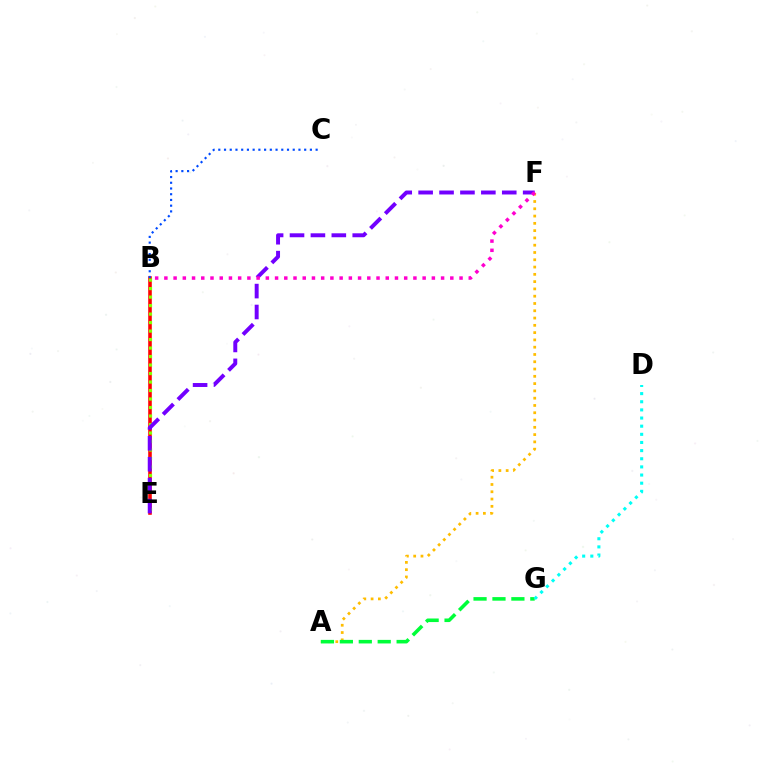{('B', 'E'): [{'color': '#ff0000', 'line_style': 'solid', 'thickness': 2.58}, {'color': '#84ff00', 'line_style': 'dotted', 'thickness': 2.31}], ('A', 'F'): [{'color': '#ffbd00', 'line_style': 'dotted', 'thickness': 1.98}], ('E', 'F'): [{'color': '#7200ff', 'line_style': 'dashed', 'thickness': 2.84}], ('B', 'F'): [{'color': '#ff00cf', 'line_style': 'dotted', 'thickness': 2.51}], ('B', 'C'): [{'color': '#004bff', 'line_style': 'dotted', 'thickness': 1.56}], ('A', 'G'): [{'color': '#00ff39', 'line_style': 'dashed', 'thickness': 2.57}], ('D', 'G'): [{'color': '#00fff6', 'line_style': 'dotted', 'thickness': 2.21}]}